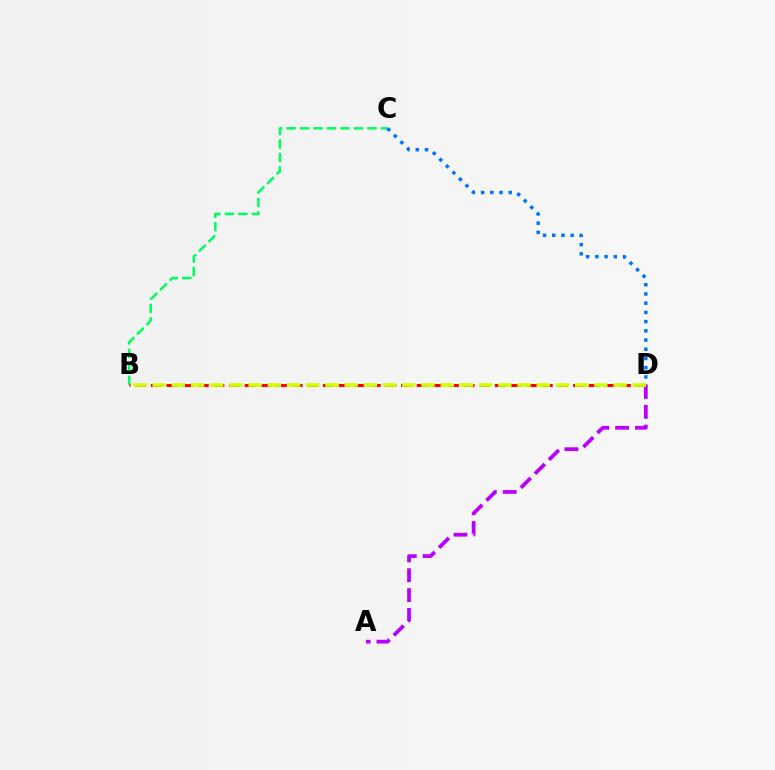{('B', 'C'): [{'color': '#00ff5c', 'line_style': 'dashed', 'thickness': 1.83}], ('C', 'D'): [{'color': '#0074ff', 'line_style': 'dotted', 'thickness': 2.5}], ('B', 'D'): [{'color': '#ff0000', 'line_style': 'dashed', 'thickness': 2.12}, {'color': '#d1ff00', 'line_style': 'dashed', 'thickness': 2.61}], ('A', 'D'): [{'color': '#b900ff', 'line_style': 'dashed', 'thickness': 2.7}]}